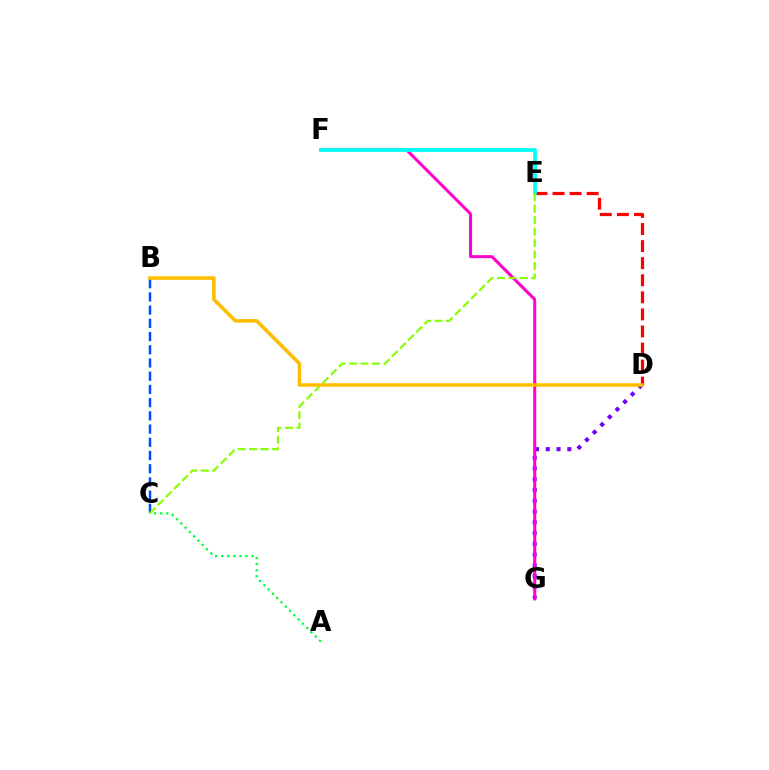{('D', 'G'): [{'color': '#7200ff', 'line_style': 'dotted', 'thickness': 2.93}], ('D', 'E'): [{'color': '#ff0000', 'line_style': 'dashed', 'thickness': 2.32}], ('F', 'G'): [{'color': '#ff00cf', 'line_style': 'solid', 'thickness': 2.18}], ('E', 'F'): [{'color': '#00fff6', 'line_style': 'solid', 'thickness': 2.68}], ('A', 'C'): [{'color': '#00ff39', 'line_style': 'dotted', 'thickness': 1.65}], ('B', 'C'): [{'color': '#004bff', 'line_style': 'dashed', 'thickness': 1.8}], ('C', 'E'): [{'color': '#84ff00', 'line_style': 'dashed', 'thickness': 1.56}], ('B', 'D'): [{'color': '#ffbd00', 'line_style': 'solid', 'thickness': 2.55}]}